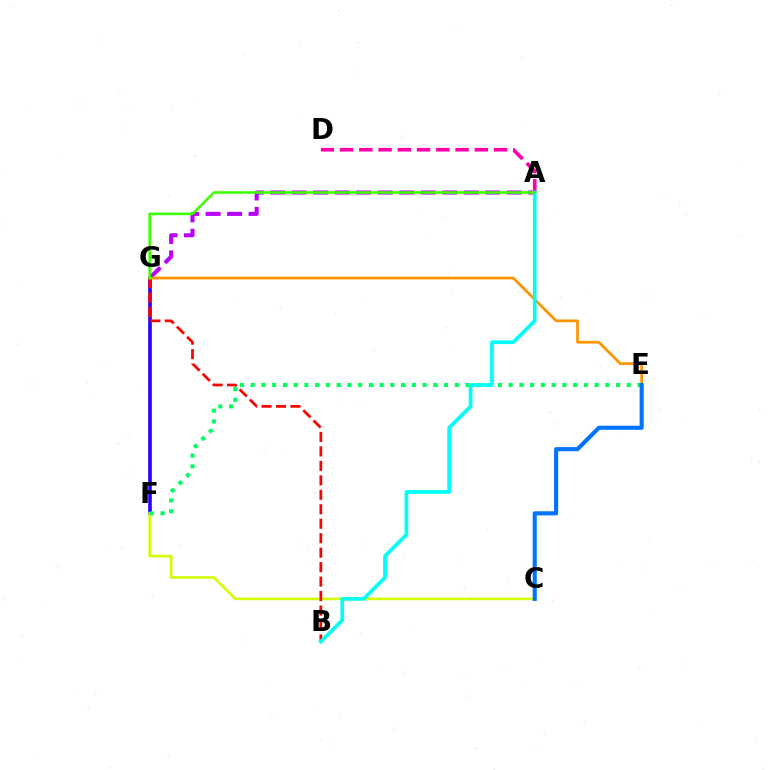{('F', 'G'): [{'color': '#2500ff', 'line_style': 'solid', 'thickness': 2.61}], ('C', 'F'): [{'color': '#d1ff00', 'line_style': 'solid', 'thickness': 1.88}], ('A', 'D'): [{'color': '#ff00ac', 'line_style': 'dashed', 'thickness': 2.61}], ('A', 'G'): [{'color': '#b900ff', 'line_style': 'dashed', 'thickness': 2.92}, {'color': '#3dff00', 'line_style': 'solid', 'thickness': 1.86}], ('E', 'F'): [{'color': '#00ff5c', 'line_style': 'dotted', 'thickness': 2.92}], ('B', 'G'): [{'color': '#ff0000', 'line_style': 'dashed', 'thickness': 1.97}], ('E', 'G'): [{'color': '#ff9400', 'line_style': 'solid', 'thickness': 1.95}], ('A', 'B'): [{'color': '#00fff6', 'line_style': 'solid', 'thickness': 2.67}], ('C', 'E'): [{'color': '#0074ff', 'line_style': 'solid', 'thickness': 2.95}]}